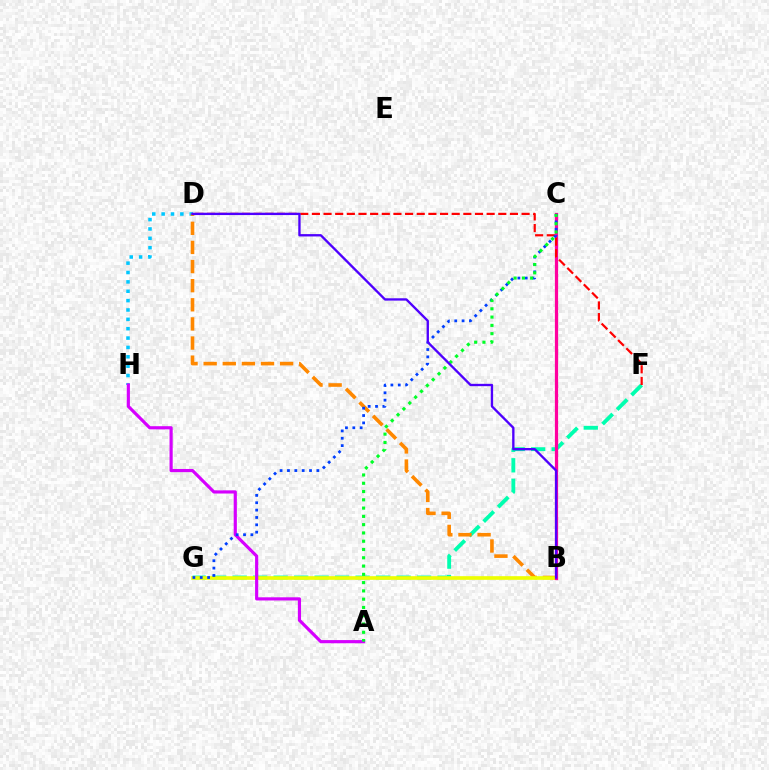{('F', 'G'): [{'color': '#00ffaf', 'line_style': 'dashed', 'thickness': 2.78}], ('D', 'H'): [{'color': '#00c7ff', 'line_style': 'dotted', 'thickness': 2.54}], ('B', 'C'): [{'color': '#66ff00', 'line_style': 'dashed', 'thickness': 1.85}, {'color': '#ff00a0', 'line_style': 'solid', 'thickness': 2.32}], ('B', 'D'): [{'color': '#ff8800', 'line_style': 'dashed', 'thickness': 2.6}, {'color': '#4f00ff', 'line_style': 'solid', 'thickness': 1.69}], ('B', 'G'): [{'color': '#eeff00', 'line_style': 'solid', 'thickness': 2.63}], ('A', 'H'): [{'color': '#d600ff', 'line_style': 'solid', 'thickness': 2.28}], ('D', 'F'): [{'color': '#ff0000', 'line_style': 'dashed', 'thickness': 1.58}], ('C', 'G'): [{'color': '#003fff', 'line_style': 'dotted', 'thickness': 2.0}], ('A', 'C'): [{'color': '#00ff27', 'line_style': 'dotted', 'thickness': 2.25}]}